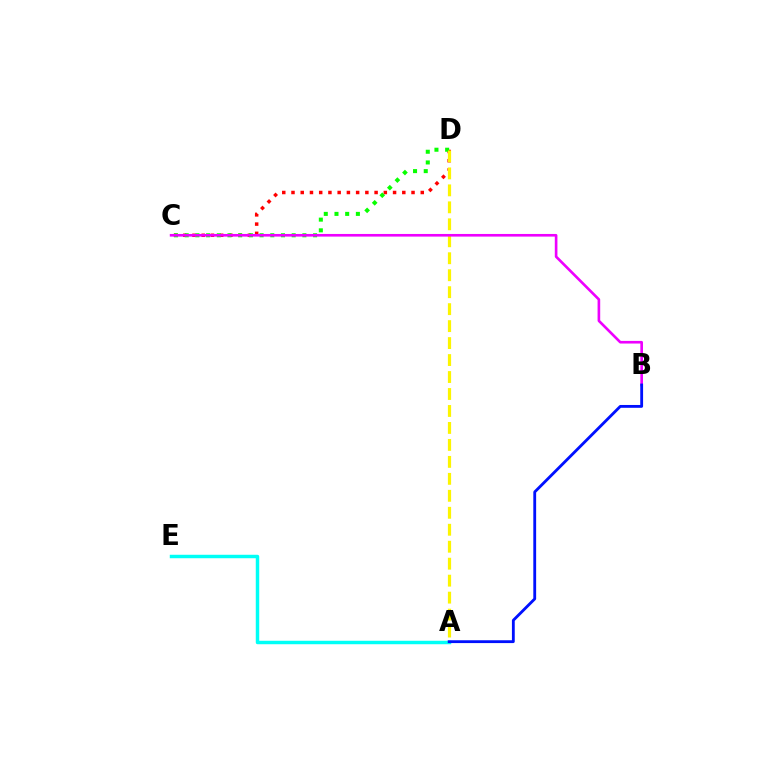{('A', 'E'): [{'color': '#00fff6', 'line_style': 'solid', 'thickness': 2.49}], ('C', 'D'): [{'color': '#ff0000', 'line_style': 'dotted', 'thickness': 2.51}, {'color': '#08ff00', 'line_style': 'dotted', 'thickness': 2.91}], ('A', 'D'): [{'color': '#fcf500', 'line_style': 'dashed', 'thickness': 2.31}], ('B', 'C'): [{'color': '#ee00ff', 'line_style': 'solid', 'thickness': 1.9}], ('A', 'B'): [{'color': '#0010ff', 'line_style': 'solid', 'thickness': 2.04}]}